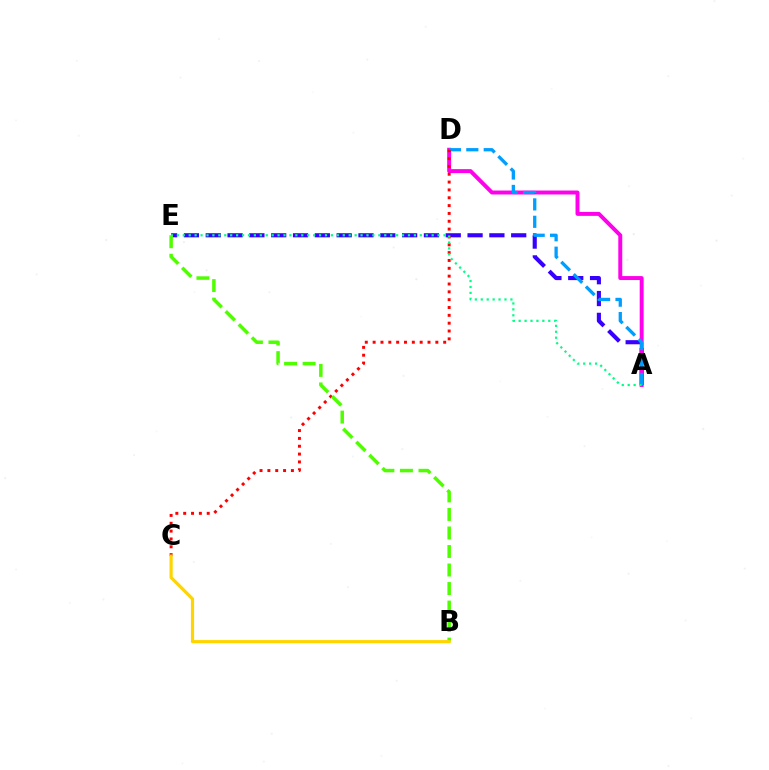{('A', 'E'): [{'color': '#3700ff', 'line_style': 'dashed', 'thickness': 2.96}, {'color': '#00ff86', 'line_style': 'dotted', 'thickness': 1.61}], ('A', 'D'): [{'color': '#ff00ed', 'line_style': 'solid', 'thickness': 2.84}, {'color': '#009eff', 'line_style': 'dashed', 'thickness': 2.37}], ('C', 'D'): [{'color': '#ff0000', 'line_style': 'dotted', 'thickness': 2.13}], ('B', 'E'): [{'color': '#4fff00', 'line_style': 'dashed', 'thickness': 2.52}], ('B', 'C'): [{'color': '#ffd500', 'line_style': 'solid', 'thickness': 2.29}]}